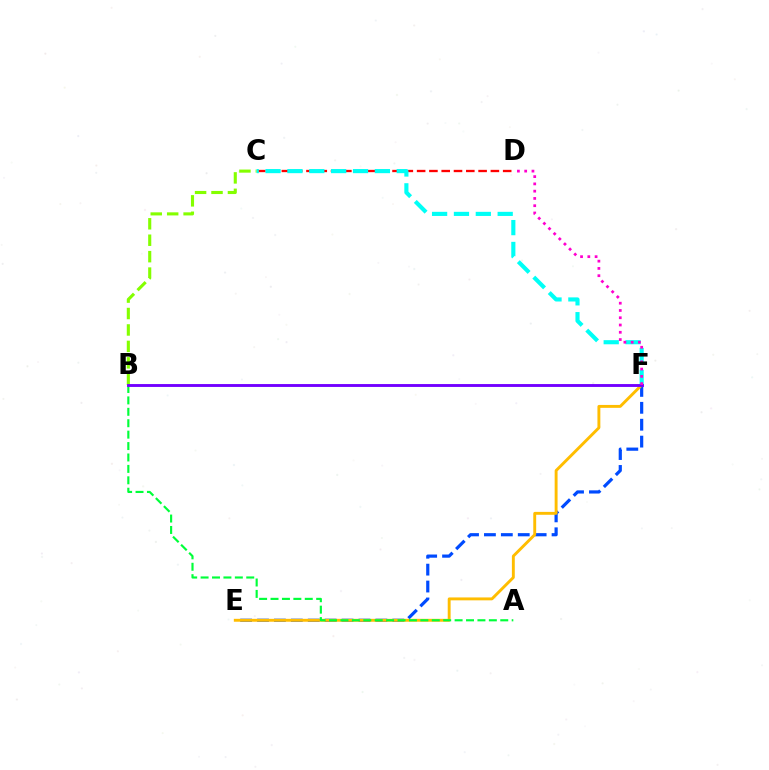{('B', 'C'): [{'color': '#84ff00', 'line_style': 'dashed', 'thickness': 2.23}], ('E', 'F'): [{'color': '#004bff', 'line_style': 'dashed', 'thickness': 2.3}, {'color': '#ffbd00', 'line_style': 'solid', 'thickness': 2.09}], ('C', 'D'): [{'color': '#ff0000', 'line_style': 'dashed', 'thickness': 1.67}], ('C', 'F'): [{'color': '#00fff6', 'line_style': 'dashed', 'thickness': 2.97}], ('A', 'B'): [{'color': '#00ff39', 'line_style': 'dashed', 'thickness': 1.55}], ('B', 'F'): [{'color': '#7200ff', 'line_style': 'solid', 'thickness': 2.07}], ('D', 'F'): [{'color': '#ff00cf', 'line_style': 'dotted', 'thickness': 1.98}]}